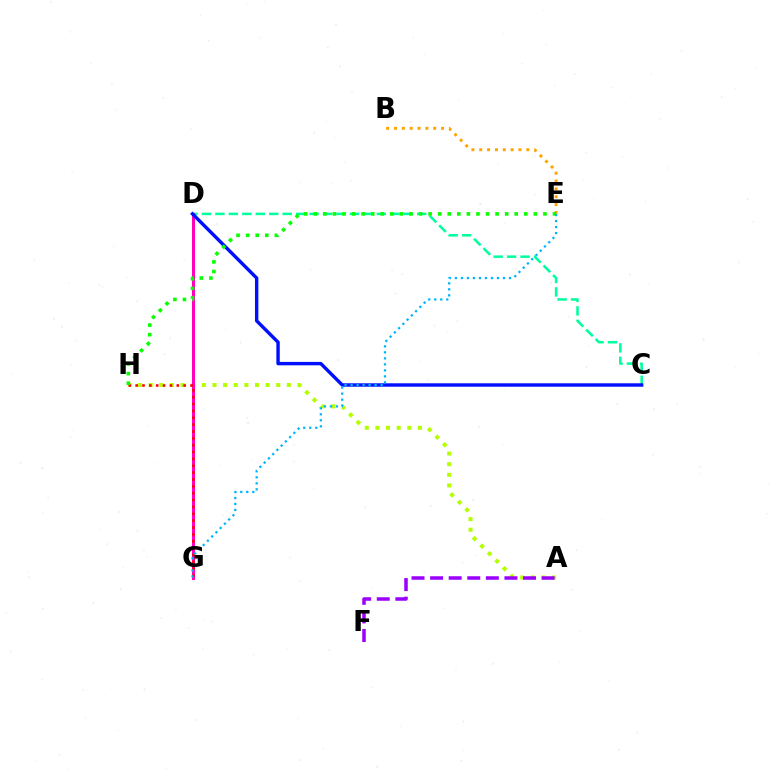{('C', 'D'): [{'color': '#00ff9d', 'line_style': 'dashed', 'thickness': 1.83}, {'color': '#0010ff', 'line_style': 'solid', 'thickness': 2.46}], ('B', 'E'): [{'color': '#ffa500', 'line_style': 'dotted', 'thickness': 2.13}], ('A', 'H'): [{'color': '#b3ff00', 'line_style': 'dotted', 'thickness': 2.89}], ('D', 'G'): [{'color': '#ff00bd', 'line_style': 'solid', 'thickness': 2.17}], ('G', 'H'): [{'color': '#ff0000', 'line_style': 'dotted', 'thickness': 1.86}], ('A', 'F'): [{'color': '#9b00ff', 'line_style': 'dashed', 'thickness': 2.53}], ('E', 'H'): [{'color': '#08ff00', 'line_style': 'dotted', 'thickness': 2.6}], ('E', 'G'): [{'color': '#00b5ff', 'line_style': 'dotted', 'thickness': 1.63}]}